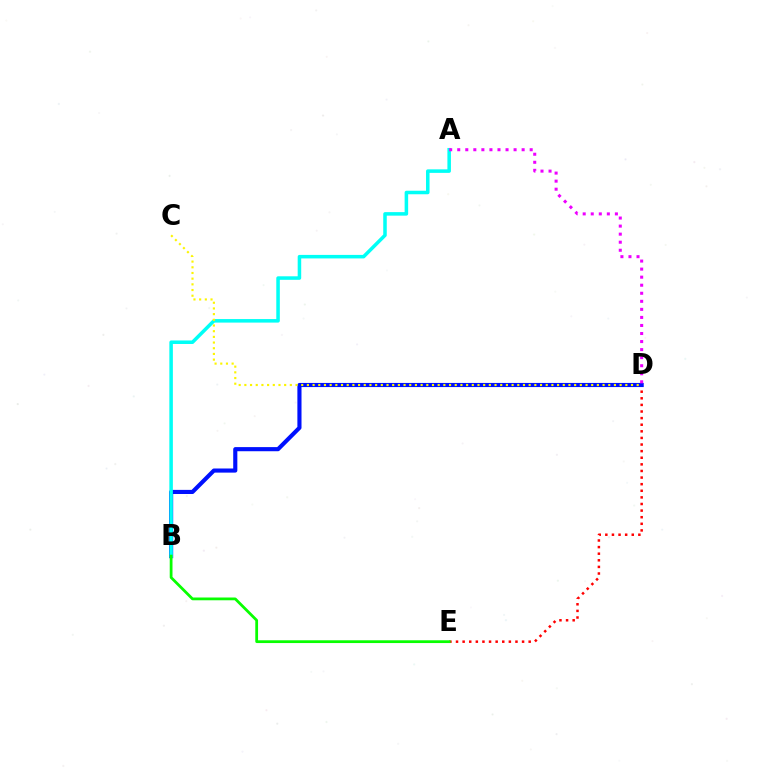{('D', 'E'): [{'color': '#ff0000', 'line_style': 'dotted', 'thickness': 1.79}], ('B', 'D'): [{'color': '#0010ff', 'line_style': 'solid', 'thickness': 2.97}], ('A', 'B'): [{'color': '#00fff6', 'line_style': 'solid', 'thickness': 2.54}], ('C', 'D'): [{'color': '#fcf500', 'line_style': 'dotted', 'thickness': 1.54}], ('A', 'D'): [{'color': '#ee00ff', 'line_style': 'dotted', 'thickness': 2.19}], ('B', 'E'): [{'color': '#08ff00', 'line_style': 'solid', 'thickness': 2.0}]}